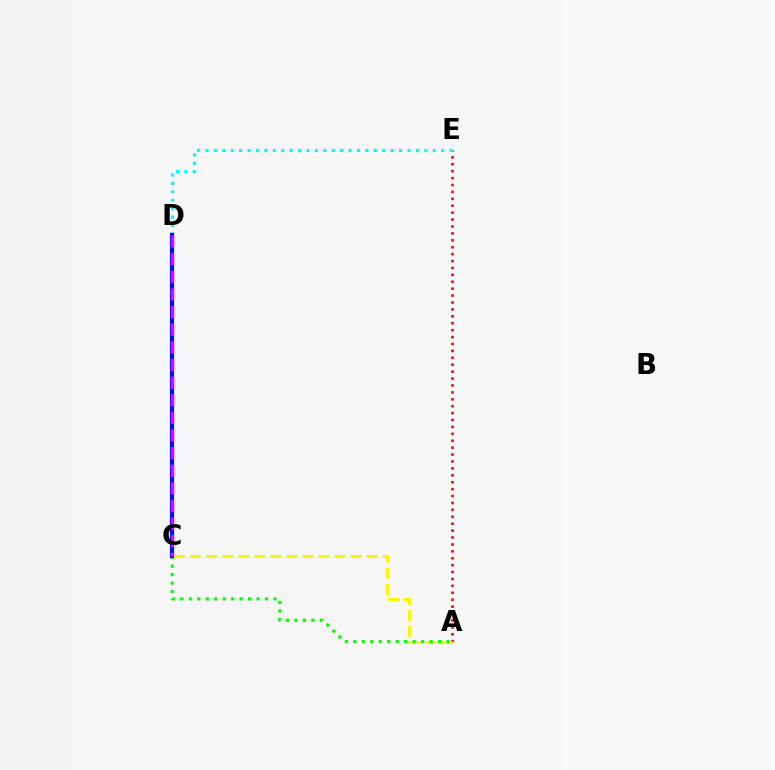{('A', 'E'): [{'color': '#ff0000', 'line_style': 'dotted', 'thickness': 1.88}], ('D', 'E'): [{'color': '#00fff6', 'line_style': 'dotted', 'thickness': 2.29}], ('A', 'C'): [{'color': '#fcf500', 'line_style': 'dashed', 'thickness': 2.18}, {'color': '#08ff00', 'line_style': 'dotted', 'thickness': 2.3}], ('C', 'D'): [{'color': '#0010ff', 'line_style': 'solid', 'thickness': 2.99}, {'color': '#ee00ff', 'line_style': 'dashed', 'thickness': 2.39}]}